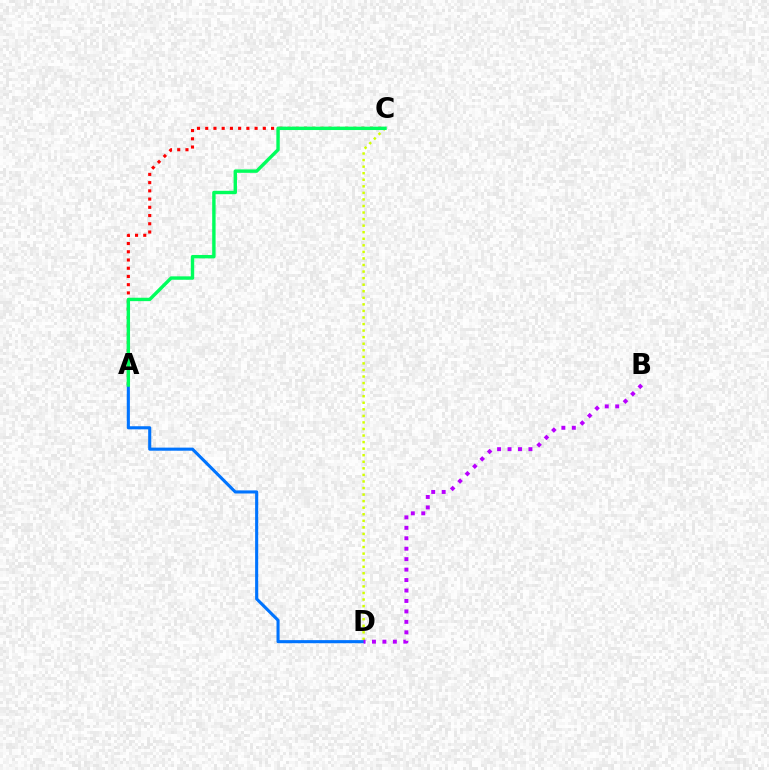{('C', 'D'): [{'color': '#d1ff00', 'line_style': 'dotted', 'thickness': 1.78}], ('A', 'C'): [{'color': '#ff0000', 'line_style': 'dotted', 'thickness': 2.24}, {'color': '#00ff5c', 'line_style': 'solid', 'thickness': 2.45}], ('A', 'D'): [{'color': '#0074ff', 'line_style': 'solid', 'thickness': 2.22}], ('B', 'D'): [{'color': '#b900ff', 'line_style': 'dotted', 'thickness': 2.84}]}